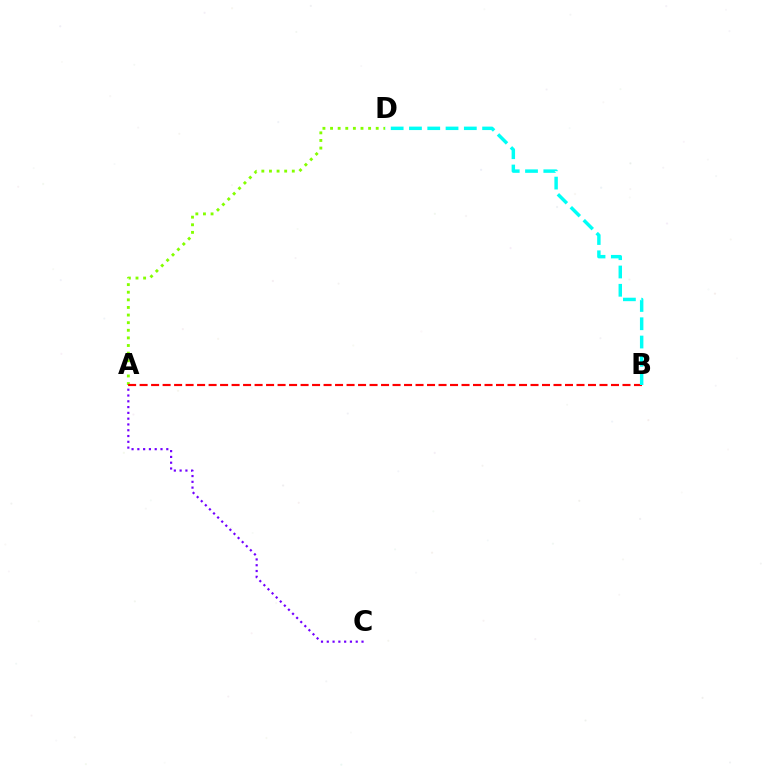{('A', 'C'): [{'color': '#7200ff', 'line_style': 'dotted', 'thickness': 1.57}], ('A', 'D'): [{'color': '#84ff00', 'line_style': 'dotted', 'thickness': 2.07}], ('A', 'B'): [{'color': '#ff0000', 'line_style': 'dashed', 'thickness': 1.56}], ('B', 'D'): [{'color': '#00fff6', 'line_style': 'dashed', 'thickness': 2.48}]}